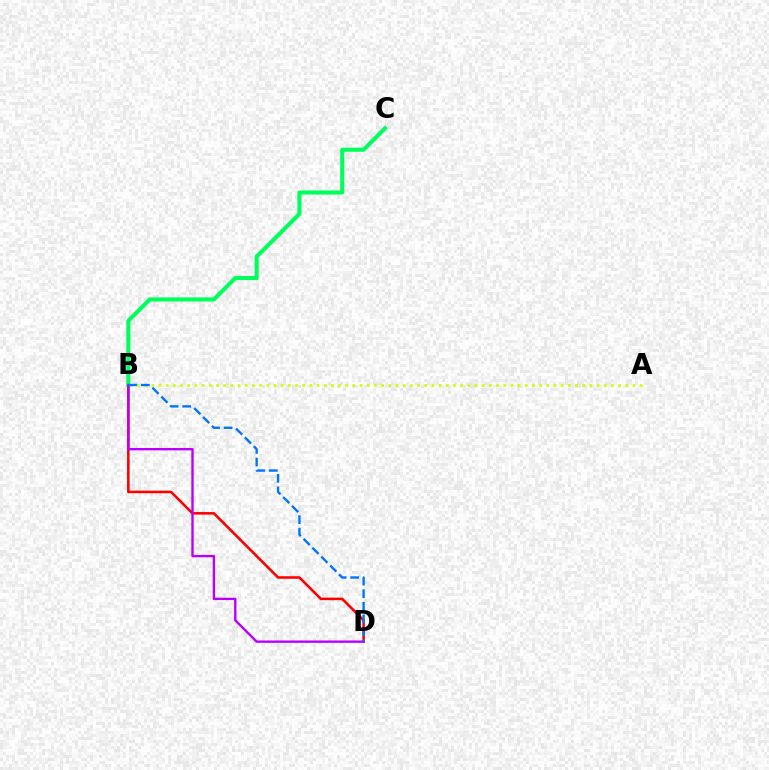{('B', 'D'): [{'color': '#ff0000', 'line_style': 'solid', 'thickness': 1.85}, {'color': '#b900ff', 'line_style': 'solid', 'thickness': 1.71}, {'color': '#0074ff', 'line_style': 'dashed', 'thickness': 1.71}], ('B', 'C'): [{'color': '#00ff5c', 'line_style': 'solid', 'thickness': 2.96}], ('A', 'B'): [{'color': '#d1ff00', 'line_style': 'dotted', 'thickness': 1.95}]}